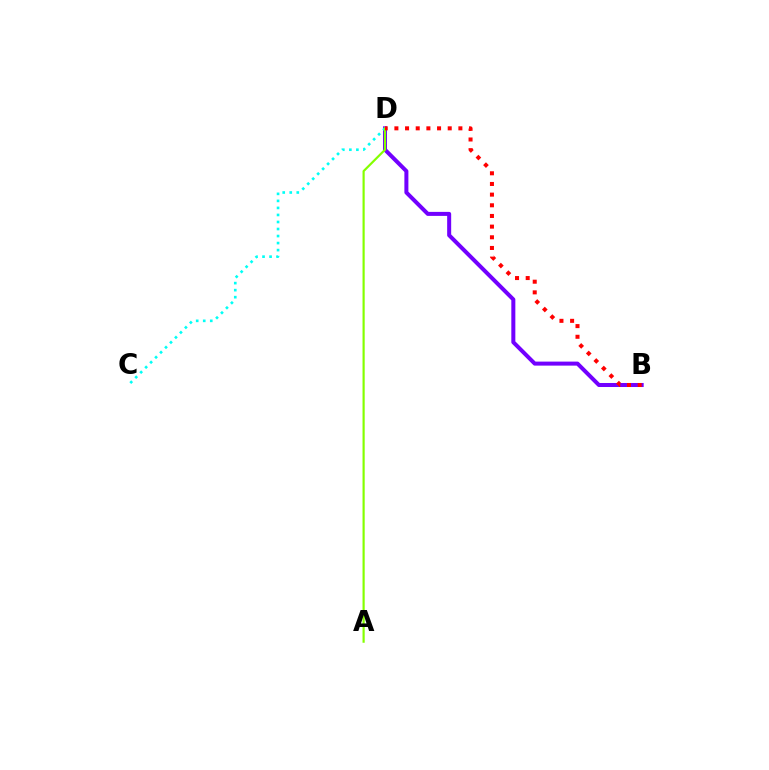{('B', 'D'): [{'color': '#7200ff', 'line_style': 'solid', 'thickness': 2.89}, {'color': '#ff0000', 'line_style': 'dotted', 'thickness': 2.9}], ('C', 'D'): [{'color': '#00fff6', 'line_style': 'dotted', 'thickness': 1.91}], ('A', 'D'): [{'color': '#84ff00', 'line_style': 'solid', 'thickness': 1.57}]}